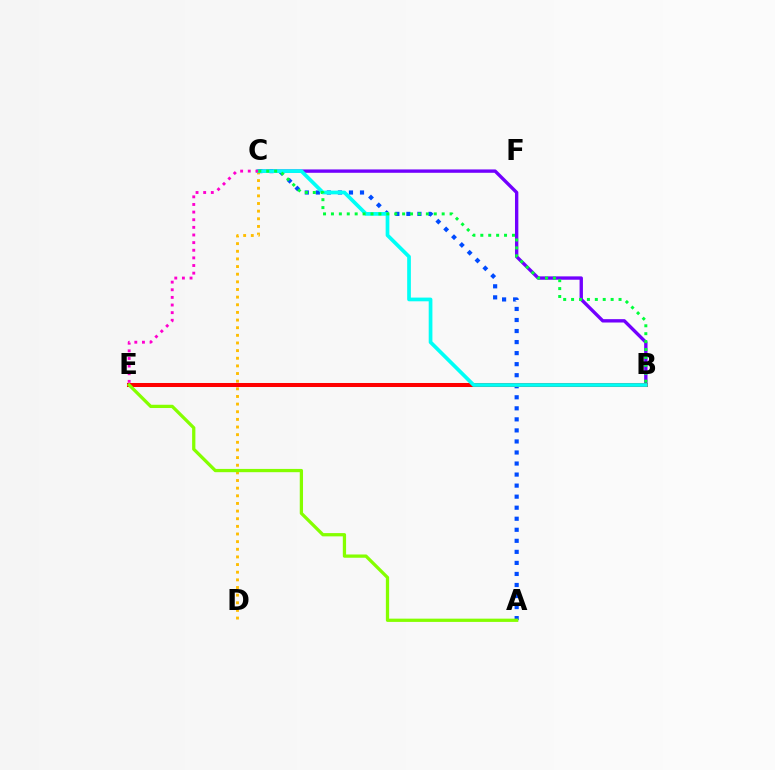{('A', 'C'): [{'color': '#004bff', 'line_style': 'dotted', 'thickness': 3.0}], ('B', 'C'): [{'color': '#7200ff', 'line_style': 'solid', 'thickness': 2.42}, {'color': '#00fff6', 'line_style': 'solid', 'thickness': 2.67}, {'color': '#00ff39', 'line_style': 'dotted', 'thickness': 2.15}], ('B', 'E'): [{'color': '#ff0000', 'line_style': 'solid', 'thickness': 2.9}], ('C', 'D'): [{'color': '#ffbd00', 'line_style': 'dotted', 'thickness': 2.08}], ('C', 'E'): [{'color': '#ff00cf', 'line_style': 'dotted', 'thickness': 2.07}], ('A', 'E'): [{'color': '#84ff00', 'line_style': 'solid', 'thickness': 2.35}]}